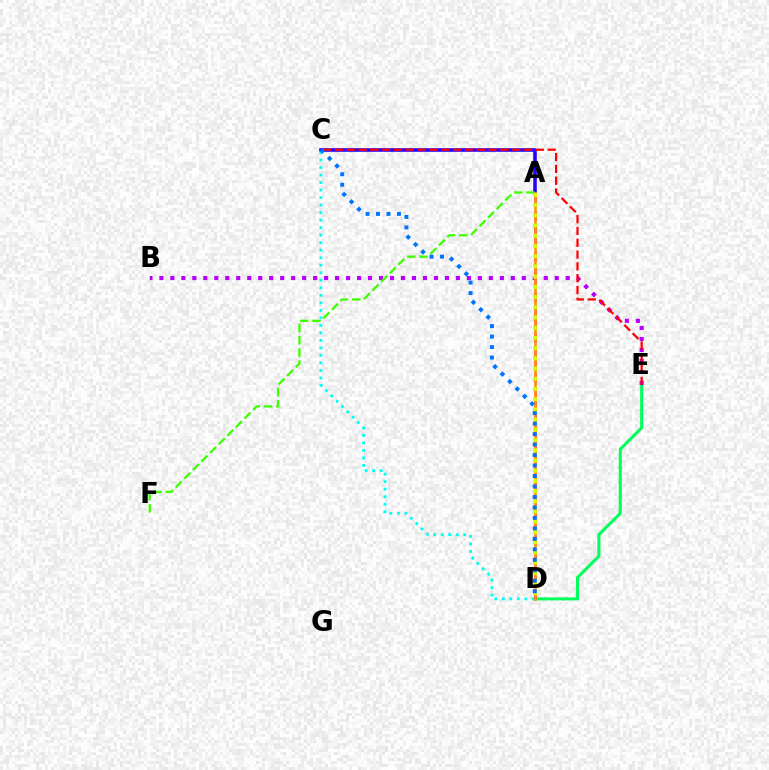{('A', 'C'): [{'color': '#2500ff', 'line_style': 'solid', 'thickness': 2.57}], ('D', 'E'): [{'color': '#00ff5c', 'line_style': 'solid', 'thickness': 2.2}], ('C', 'D'): [{'color': '#00fff6', 'line_style': 'dotted', 'thickness': 2.04}, {'color': '#0074ff', 'line_style': 'dotted', 'thickness': 2.85}], ('B', 'E'): [{'color': '#b900ff', 'line_style': 'dotted', 'thickness': 2.98}], ('A', 'D'): [{'color': '#ff00ac', 'line_style': 'dashed', 'thickness': 1.84}, {'color': '#ff9400', 'line_style': 'solid', 'thickness': 1.86}, {'color': '#d1ff00', 'line_style': 'dotted', 'thickness': 2.77}], ('A', 'F'): [{'color': '#3dff00', 'line_style': 'dashed', 'thickness': 1.65}], ('C', 'E'): [{'color': '#ff0000', 'line_style': 'dashed', 'thickness': 1.61}]}